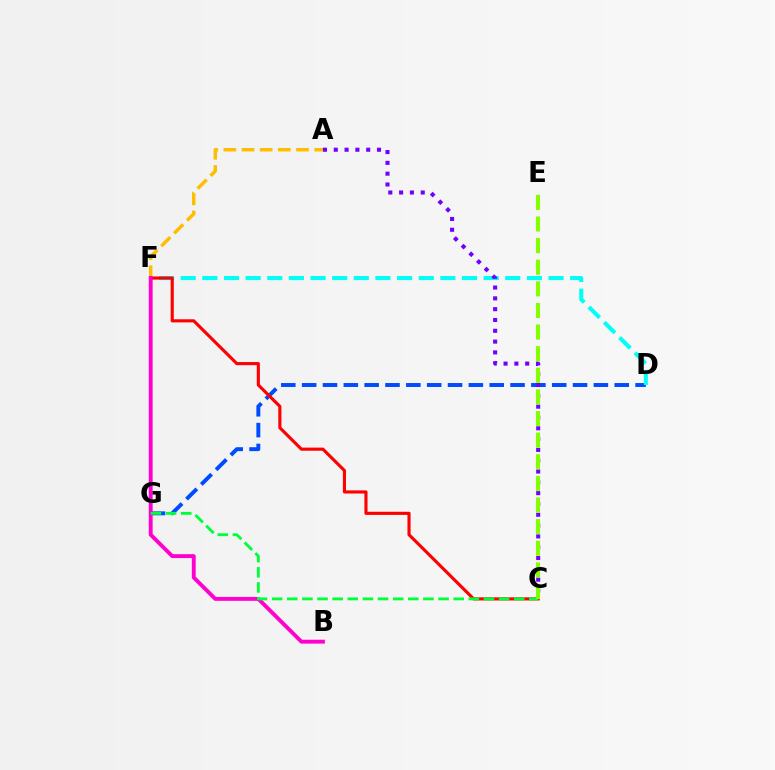{('D', 'G'): [{'color': '#004bff', 'line_style': 'dashed', 'thickness': 2.83}], ('A', 'F'): [{'color': '#ffbd00', 'line_style': 'dashed', 'thickness': 2.47}], ('D', 'F'): [{'color': '#00fff6', 'line_style': 'dashed', 'thickness': 2.94}], ('C', 'F'): [{'color': '#ff0000', 'line_style': 'solid', 'thickness': 2.25}], ('A', 'C'): [{'color': '#7200ff', 'line_style': 'dotted', 'thickness': 2.94}], ('B', 'F'): [{'color': '#ff00cf', 'line_style': 'solid', 'thickness': 2.8}], ('C', 'G'): [{'color': '#00ff39', 'line_style': 'dashed', 'thickness': 2.06}], ('C', 'E'): [{'color': '#84ff00', 'line_style': 'dashed', 'thickness': 2.94}]}